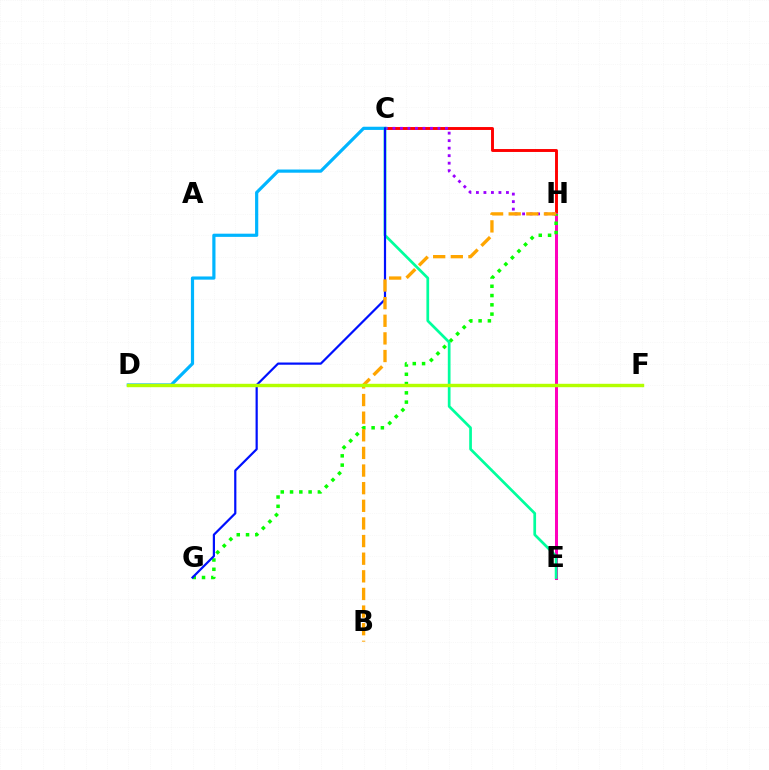{('C', 'D'): [{'color': '#00b5ff', 'line_style': 'solid', 'thickness': 2.3}], ('C', 'H'): [{'color': '#ff0000', 'line_style': 'solid', 'thickness': 2.1}, {'color': '#9b00ff', 'line_style': 'dotted', 'thickness': 2.04}], ('E', 'H'): [{'color': '#ff00bd', 'line_style': 'solid', 'thickness': 2.17}], ('G', 'H'): [{'color': '#08ff00', 'line_style': 'dotted', 'thickness': 2.52}], ('C', 'E'): [{'color': '#00ff9d', 'line_style': 'solid', 'thickness': 1.95}], ('C', 'G'): [{'color': '#0010ff', 'line_style': 'solid', 'thickness': 1.59}], ('B', 'H'): [{'color': '#ffa500', 'line_style': 'dashed', 'thickness': 2.39}], ('D', 'F'): [{'color': '#b3ff00', 'line_style': 'solid', 'thickness': 2.45}]}